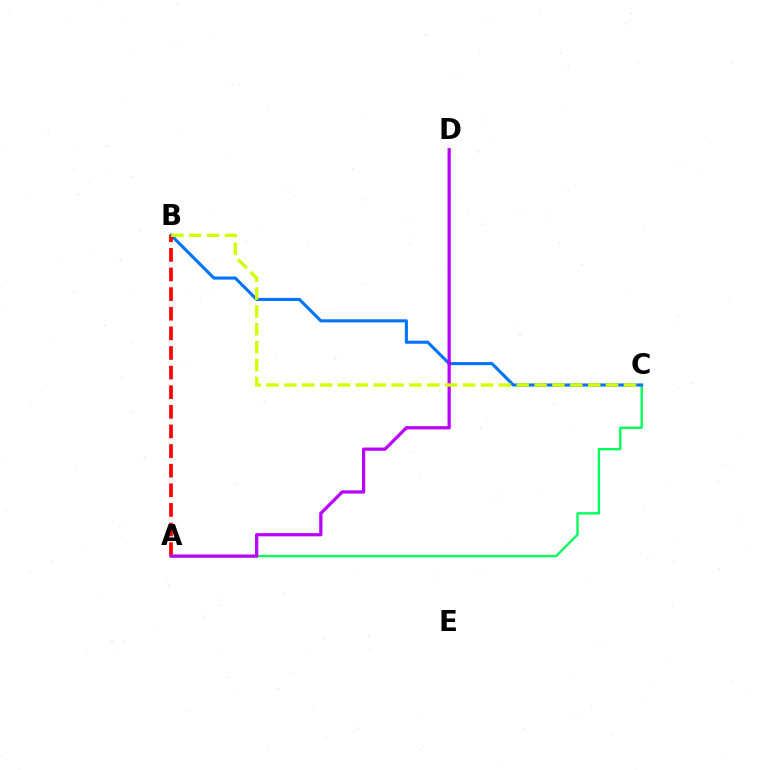{('A', 'C'): [{'color': '#00ff5c', 'line_style': 'solid', 'thickness': 1.69}], ('B', 'C'): [{'color': '#0074ff', 'line_style': 'solid', 'thickness': 2.23}, {'color': '#d1ff00', 'line_style': 'dashed', 'thickness': 2.43}], ('A', 'B'): [{'color': '#ff0000', 'line_style': 'dashed', 'thickness': 2.67}], ('A', 'D'): [{'color': '#b900ff', 'line_style': 'solid', 'thickness': 2.33}]}